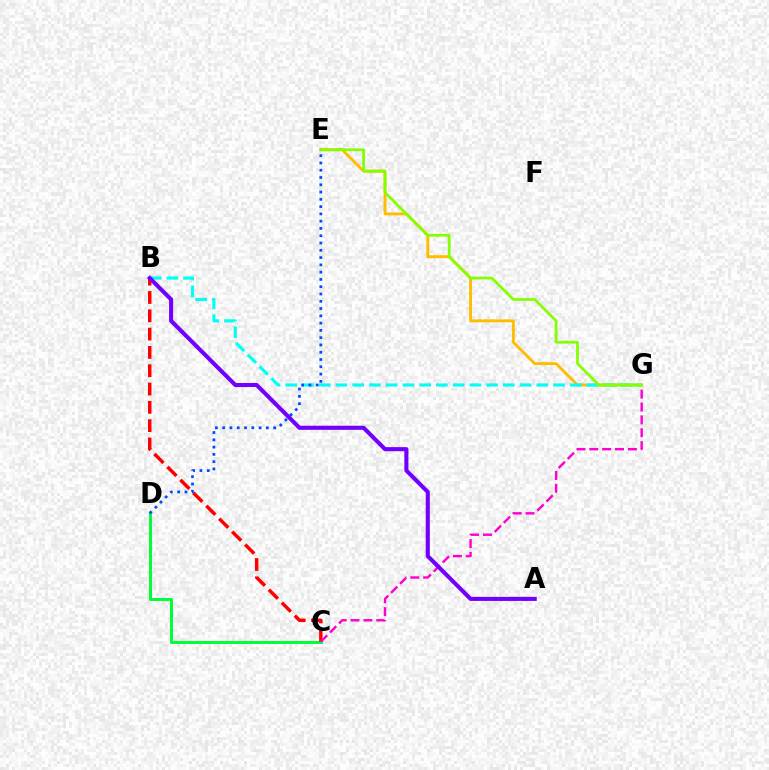{('E', 'G'): [{'color': '#ffbd00', 'line_style': 'solid', 'thickness': 2.08}, {'color': '#84ff00', 'line_style': 'solid', 'thickness': 1.98}], ('C', 'D'): [{'color': '#00ff39', 'line_style': 'solid', 'thickness': 2.14}], ('B', 'C'): [{'color': '#ff0000', 'line_style': 'dashed', 'thickness': 2.49}], ('B', 'G'): [{'color': '#00fff6', 'line_style': 'dashed', 'thickness': 2.27}], ('C', 'G'): [{'color': '#ff00cf', 'line_style': 'dashed', 'thickness': 1.75}], ('A', 'B'): [{'color': '#7200ff', 'line_style': 'solid', 'thickness': 2.94}], ('D', 'E'): [{'color': '#004bff', 'line_style': 'dotted', 'thickness': 1.98}]}